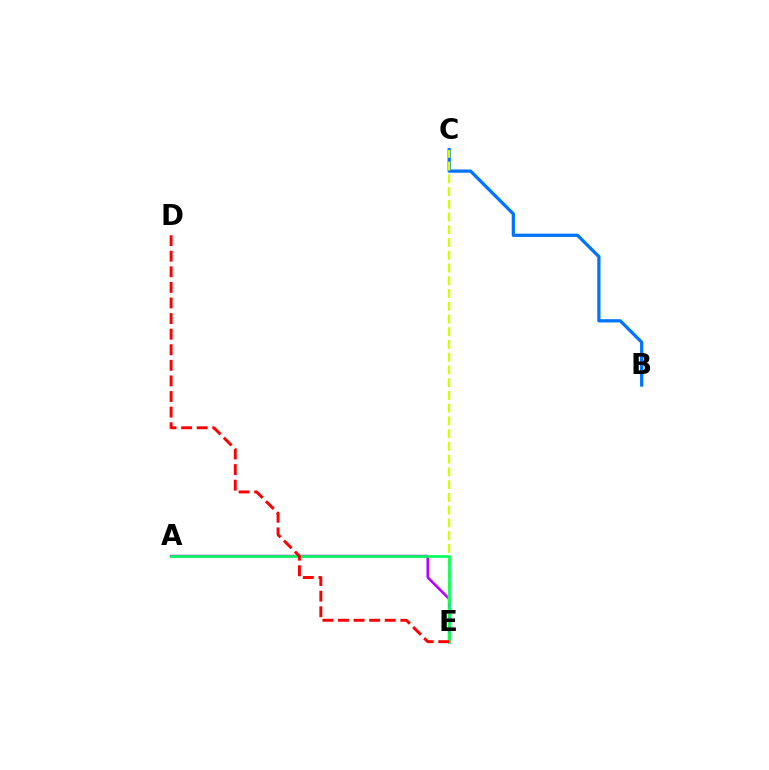{('B', 'C'): [{'color': '#0074ff', 'line_style': 'solid', 'thickness': 2.34}], ('A', 'E'): [{'color': '#b900ff', 'line_style': 'solid', 'thickness': 1.88}, {'color': '#00ff5c', 'line_style': 'solid', 'thickness': 1.92}], ('C', 'E'): [{'color': '#d1ff00', 'line_style': 'dashed', 'thickness': 1.73}], ('D', 'E'): [{'color': '#ff0000', 'line_style': 'dashed', 'thickness': 2.12}]}